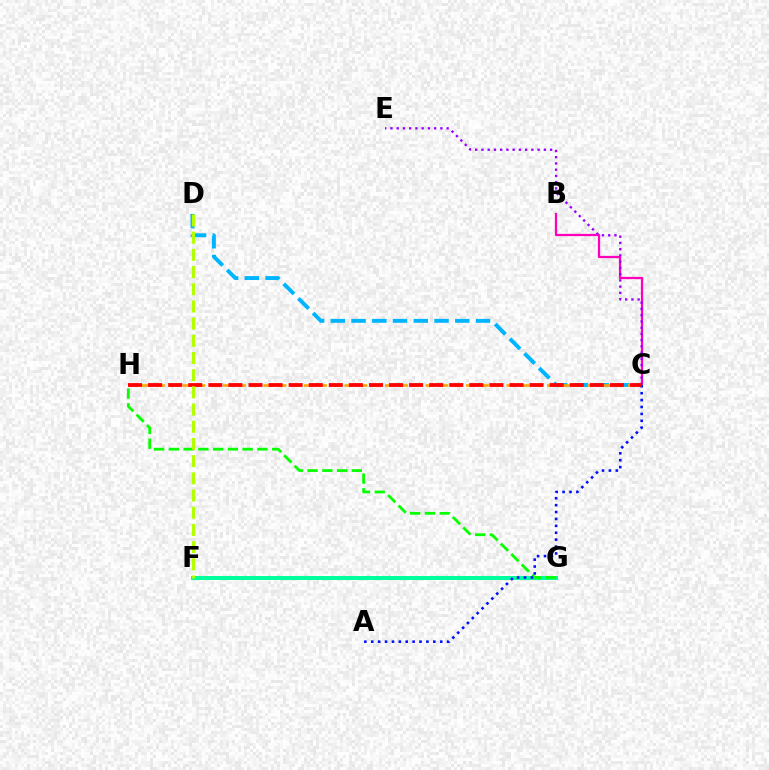{('B', 'C'): [{'color': '#ff00bd', 'line_style': 'solid', 'thickness': 1.62}], ('C', 'E'): [{'color': '#9b00ff', 'line_style': 'dotted', 'thickness': 1.7}], ('C', 'D'): [{'color': '#00b5ff', 'line_style': 'dashed', 'thickness': 2.82}], ('F', 'G'): [{'color': '#00ff9d', 'line_style': 'solid', 'thickness': 2.86}], ('G', 'H'): [{'color': '#08ff00', 'line_style': 'dashed', 'thickness': 2.01}], ('C', 'H'): [{'color': '#ffa500', 'line_style': 'dashed', 'thickness': 1.83}, {'color': '#ff0000', 'line_style': 'dashed', 'thickness': 2.73}], ('A', 'C'): [{'color': '#0010ff', 'line_style': 'dotted', 'thickness': 1.87}], ('D', 'F'): [{'color': '#b3ff00', 'line_style': 'dashed', 'thickness': 2.34}]}